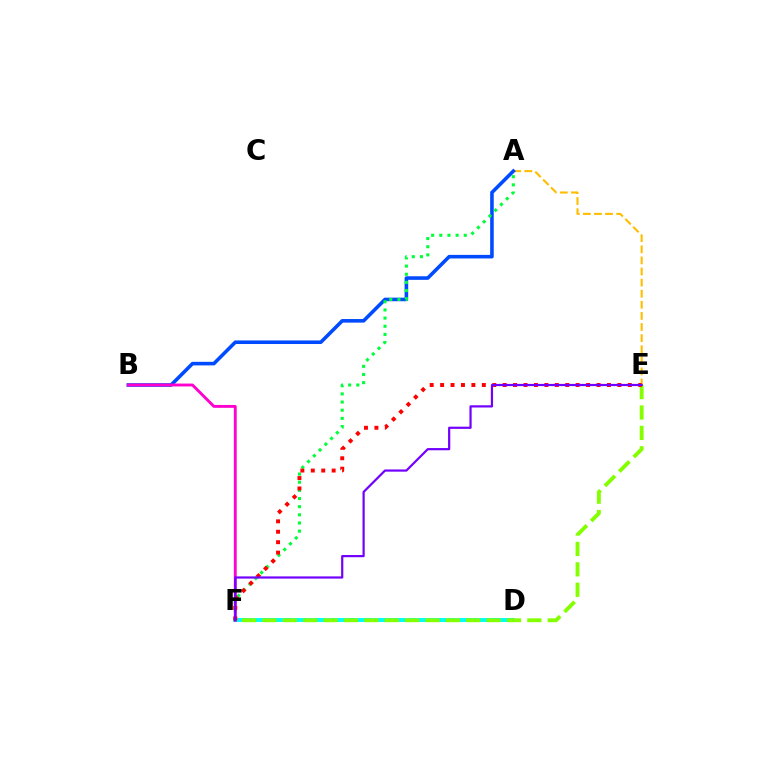{('A', 'E'): [{'color': '#ffbd00', 'line_style': 'dashed', 'thickness': 1.51}], ('D', 'F'): [{'color': '#00fff6', 'line_style': 'solid', 'thickness': 2.86}], ('A', 'B'): [{'color': '#004bff', 'line_style': 'solid', 'thickness': 2.58}], ('A', 'F'): [{'color': '#00ff39', 'line_style': 'dotted', 'thickness': 2.22}], ('B', 'F'): [{'color': '#ff00cf', 'line_style': 'solid', 'thickness': 2.07}], ('E', 'F'): [{'color': '#84ff00', 'line_style': 'dashed', 'thickness': 2.77}, {'color': '#ff0000', 'line_style': 'dotted', 'thickness': 2.83}, {'color': '#7200ff', 'line_style': 'solid', 'thickness': 1.59}]}